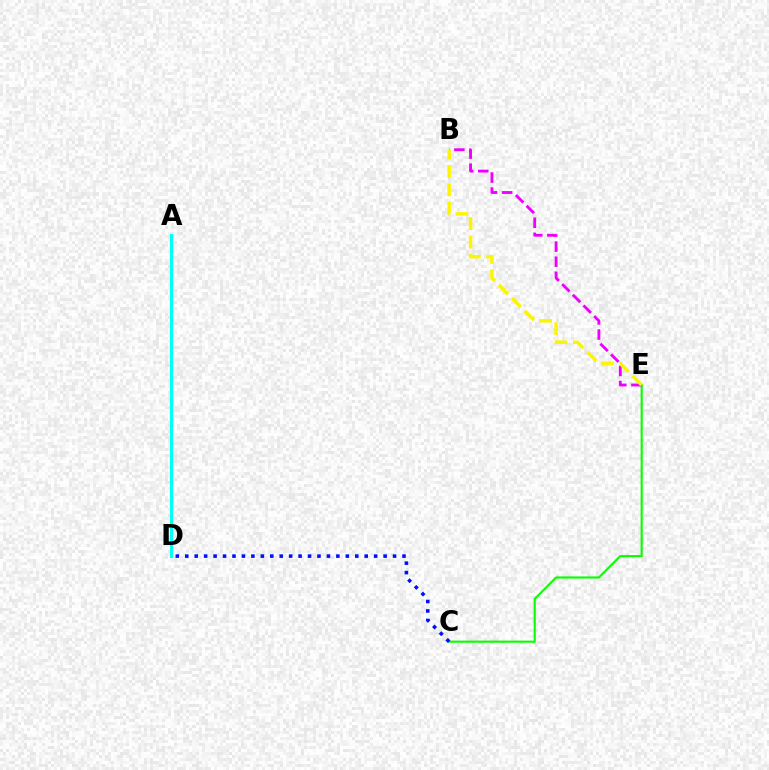{('C', 'E'): [{'color': '#08ff00', 'line_style': 'solid', 'thickness': 1.53}], ('A', 'D'): [{'color': '#ff0000', 'line_style': 'dotted', 'thickness': 2.04}, {'color': '#00fff6', 'line_style': 'solid', 'thickness': 2.24}], ('B', 'E'): [{'color': '#ee00ff', 'line_style': 'dashed', 'thickness': 2.05}, {'color': '#fcf500', 'line_style': 'dashed', 'thickness': 2.5}], ('C', 'D'): [{'color': '#0010ff', 'line_style': 'dotted', 'thickness': 2.57}]}